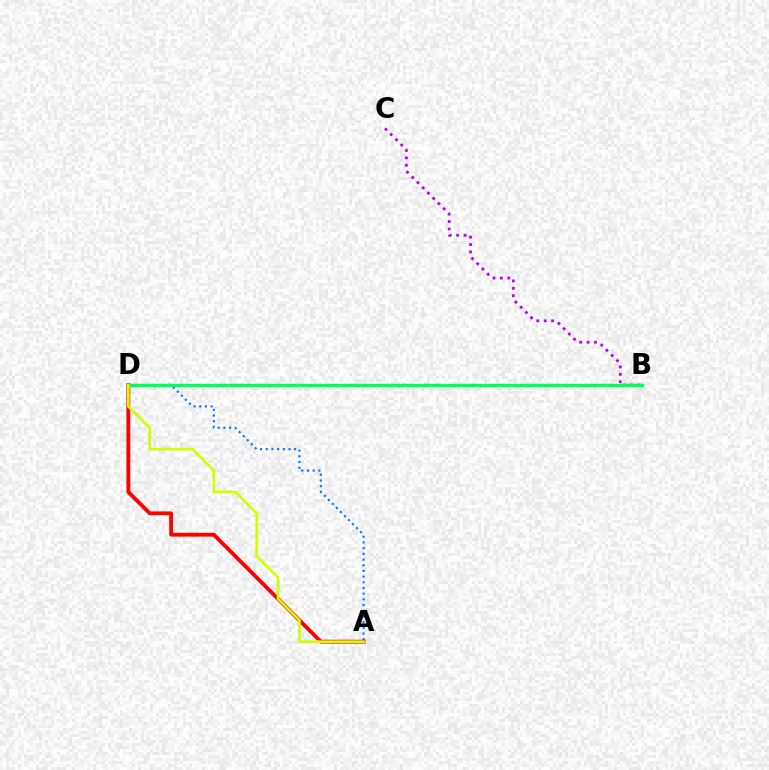{('B', 'C'): [{'color': '#b900ff', 'line_style': 'dotted', 'thickness': 2.01}], ('A', 'D'): [{'color': '#0074ff', 'line_style': 'dotted', 'thickness': 1.55}, {'color': '#ff0000', 'line_style': 'solid', 'thickness': 2.76}, {'color': '#d1ff00', 'line_style': 'solid', 'thickness': 1.93}], ('B', 'D'): [{'color': '#00ff5c', 'line_style': 'solid', 'thickness': 2.47}]}